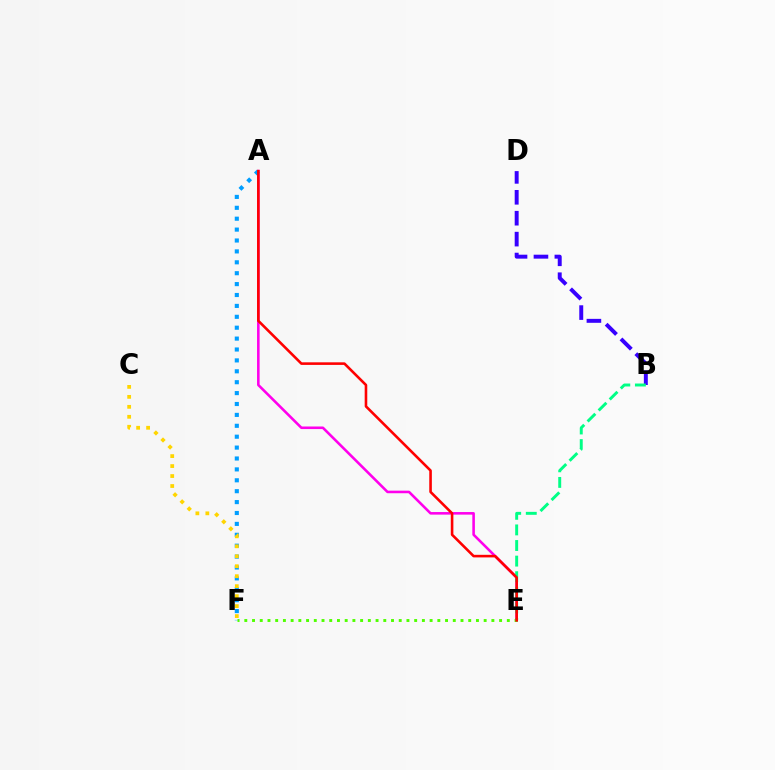{('B', 'D'): [{'color': '#3700ff', 'line_style': 'dashed', 'thickness': 2.84}], ('A', 'E'): [{'color': '#ff00ed', 'line_style': 'solid', 'thickness': 1.86}, {'color': '#ff0000', 'line_style': 'solid', 'thickness': 1.87}], ('B', 'E'): [{'color': '#00ff86', 'line_style': 'dashed', 'thickness': 2.12}], ('A', 'F'): [{'color': '#009eff', 'line_style': 'dotted', 'thickness': 2.96}], ('E', 'F'): [{'color': '#4fff00', 'line_style': 'dotted', 'thickness': 2.1}], ('C', 'F'): [{'color': '#ffd500', 'line_style': 'dotted', 'thickness': 2.71}]}